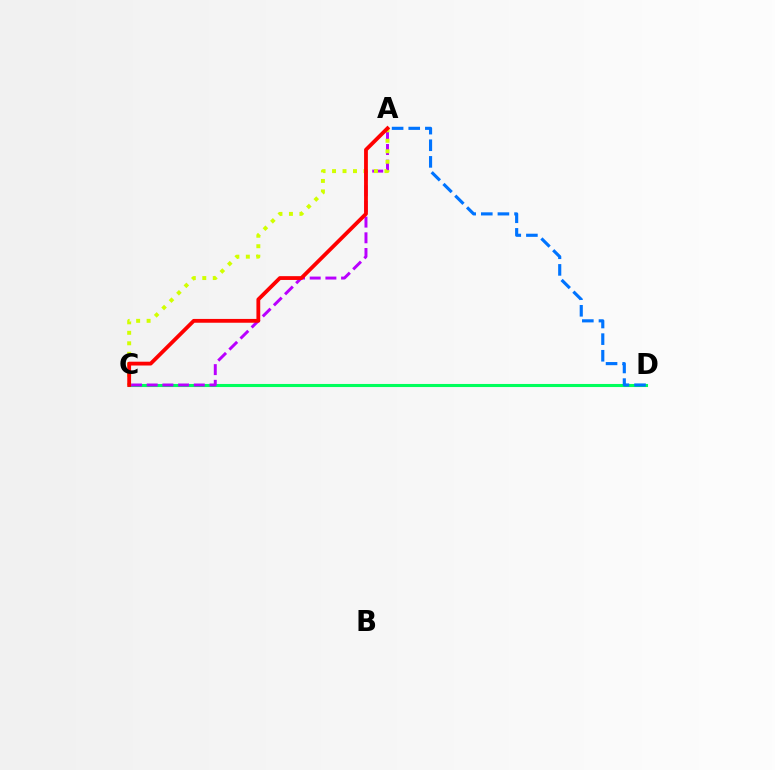{('C', 'D'): [{'color': '#00ff5c', 'line_style': 'solid', 'thickness': 2.22}], ('A', 'D'): [{'color': '#0074ff', 'line_style': 'dashed', 'thickness': 2.26}], ('A', 'C'): [{'color': '#b900ff', 'line_style': 'dashed', 'thickness': 2.13}, {'color': '#d1ff00', 'line_style': 'dotted', 'thickness': 2.85}, {'color': '#ff0000', 'line_style': 'solid', 'thickness': 2.74}]}